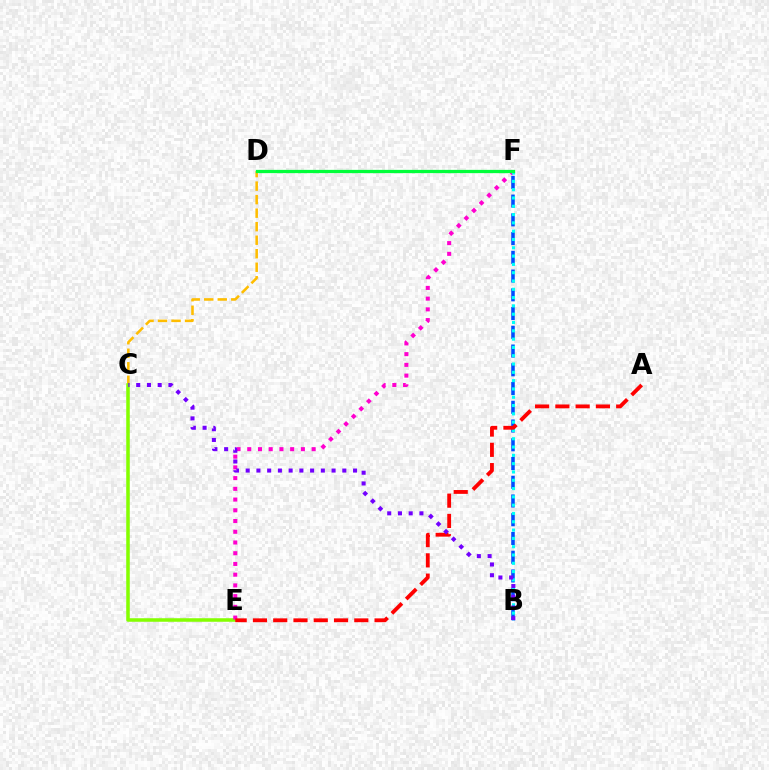{('C', 'D'): [{'color': '#ffbd00', 'line_style': 'dashed', 'thickness': 1.84}], ('C', 'E'): [{'color': '#84ff00', 'line_style': 'solid', 'thickness': 2.54}], ('B', 'F'): [{'color': '#004bff', 'line_style': 'dashed', 'thickness': 2.55}, {'color': '#00fff6', 'line_style': 'dotted', 'thickness': 2.26}], ('E', 'F'): [{'color': '#ff00cf', 'line_style': 'dotted', 'thickness': 2.92}], ('A', 'E'): [{'color': '#ff0000', 'line_style': 'dashed', 'thickness': 2.75}], ('D', 'F'): [{'color': '#00ff39', 'line_style': 'solid', 'thickness': 2.35}], ('B', 'C'): [{'color': '#7200ff', 'line_style': 'dotted', 'thickness': 2.92}]}